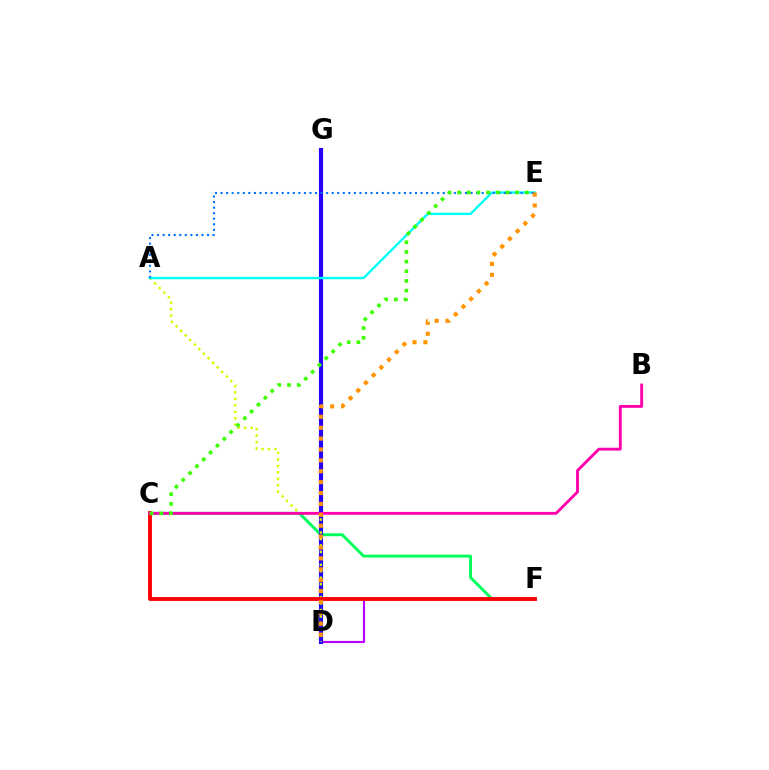{('D', 'F'): [{'color': '#b900ff', 'line_style': 'solid', 'thickness': 1.55}], ('C', 'F'): [{'color': '#00ff5c', 'line_style': 'solid', 'thickness': 2.12}, {'color': '#ff0000', 'line_style': 'solid', 'thickness': 2.77}], ('D', 'G'): [{'color': '#2500ff', 'line_style': 'solid', 'thickness': 2.97}], ('A', 'D'): [{'color': '#d1ff00', 'line_style': 'dotted', 'thickness': 1.75}], ('A', 'E'): [{'color': '#00fff6', 'line_style': 'solid', 'thickness': 1.7}, {'color': '#0074ff', 'line_style': 'dotted', 'thickness': 1.51}], ('B', 'C'): [{'color': '#ff00ac', 'line_style': 'solid', 'thickness': 2.07}], ('C', 'E'): [{'color': '#3dff00', 'line_style': 'dotted', 'thickness': 2.63}], ('D', 'E'): [{'color': '#ff9400', 'line_style': 'dotted', 'thickness': 2.96}]}